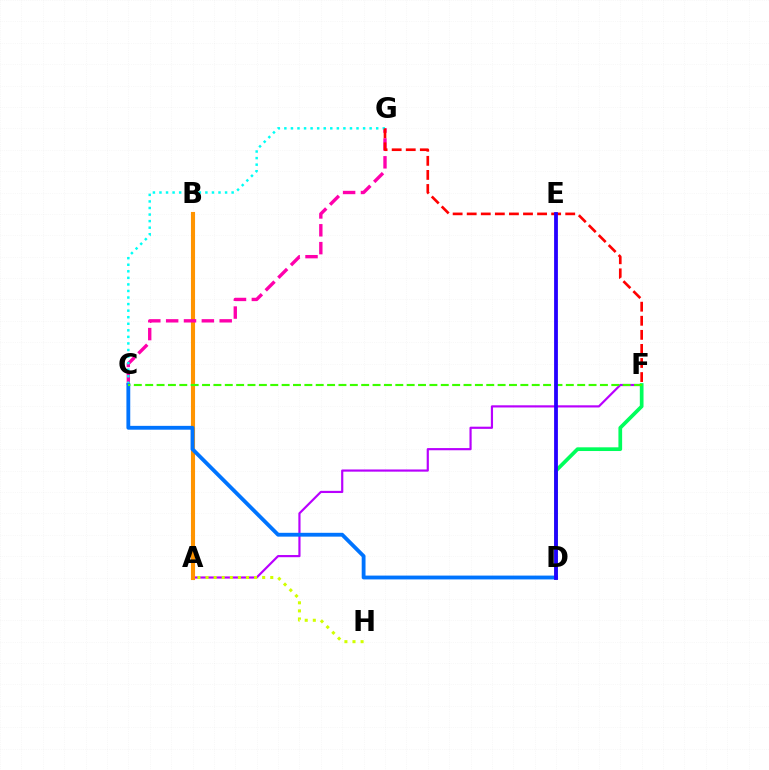{('A', 'F'): [{'color': '#b900ff', 'line_style': 'solid', 'thickness': 1.57}], ('A', 'B'): [{'color': '#ff9400', 'line_style': 'solid', 'thickness': 2.95}], ('C', 'G'): [{'color': '#ff00ac', 'line_style': 'dashed', 'thickness': 2.42}, {'color': '#00fff6', 'line_style': 'dotted', 'thickness': 1.78}], ('F', 'G'): [{'color': '#ff0000', 'line_style': 'dashed', 'thickness': 1.91}], ('D', 'F'): [{'color': '#00ff5c', 'line_style': 'solid', 'thickness': 2.67}], ('C', 'D'): [{'color': '#0074ff', 'line_style': 'solid', 'thickness': 2.76}], ('A', 'H'): [{'color': '#d1ff00', 'line_style': 'dotted', 'thickness': 2.2}], ('C', 'F'): [{'color': '#3dff00', 'line_style': 'dashed', 'thickness': 1.54}], ('D', 'E'): [{'color': '#2500ff', 'line_style': 'solid', 'thickness': 2.74}]}